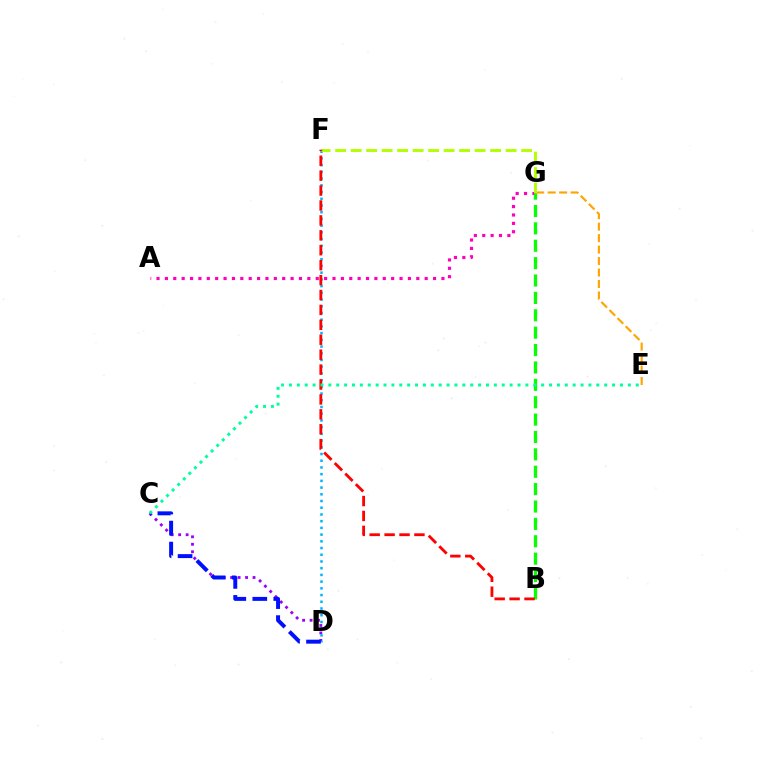{('C', 'D'): [{'color': '#9b00ff', 'line_style': 'dotted', 'thickness': 2.03}, {'color': '#0010ff', 'line_style': 'dashed', 'thickness': 2.85}], ('E', 'G'): [{'color': '#ffa500', 'line_style': 'dashed', 'thickness': 1.56}], ('A', 'G'): [{'color': '#ff00bd', 'line_style': 'dotted', 'thickness': 2.28}], ('D', 'F'): [{'color': '#00b5ff', 'line_style': 'dotted', 'thickness': 1.82}], ('F', 'G'): [{'color': '#b3ff00', 'line_style': 'dashed', 'thickness': 2.11}], ('B', 'G'): [{'color': '#08ff00', 'line_style': 'dashed', 'thickness': 2.36}], ('B', 'F'): [{'color': '#ff0000', 'line_style': 'dashed', 'thickness': 2.03}], ('C', 'E'): [{'color': '#00ff9d', 'line_style': 'dotted', 'thickness': 2.14}]}